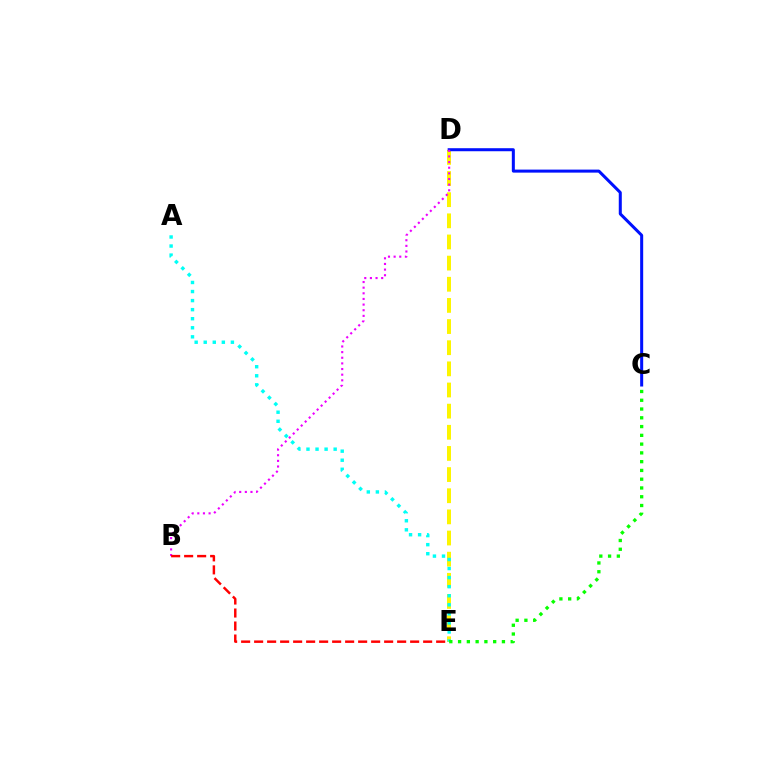{('D', 'E'): [{'color': '#fcf500', 'line_style': 'dashed', 'thickness': 2.87}], ('C', 'D'): [{'color': '#0010ff', 'line_style': 'solid', 'thickness': 2.18}], ('A', 'E'): [{'color': '#00fff6', 'line_style': 'dotted', 'thickness': 2.46}], ('B', 'D'): [{'color': '#ee00ff', 'line_style': 'dotted', 'thickness': 1.53}], ('B', 'E'): [{'color': '#ff0000', 'line_style': 'dashed', 'thickness': 1.77}], ('C', 'E'): [{'color': '#08ff00', 'line_style': 'dotted', 'thickness': 2.38}]}